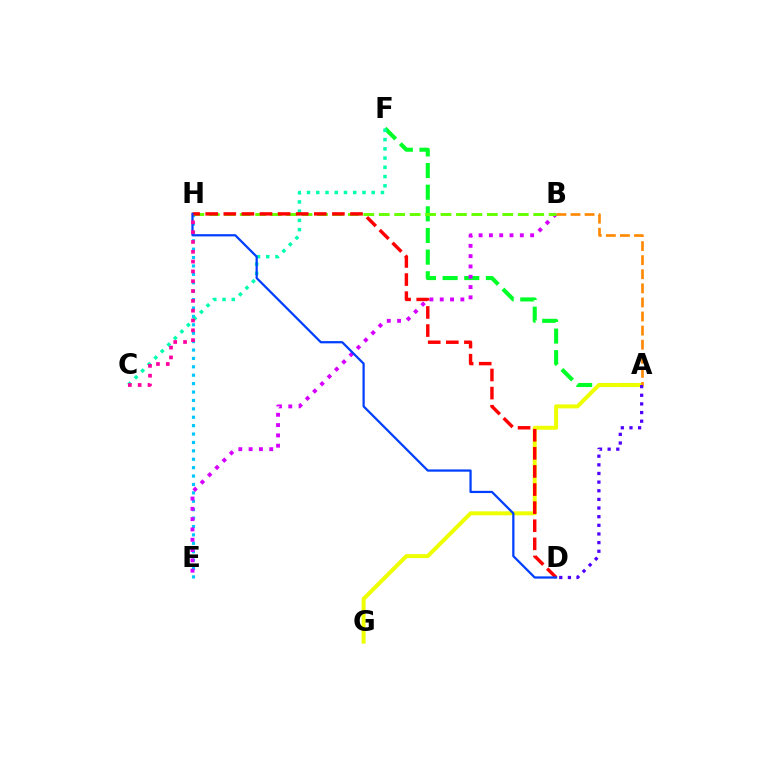{('A', 'F'): [{'color': '#00ff27', 'line_style': 'dashed', 'thickness': 2.94}], ('A', 'G'): [{'color': '#eeff00', 'line_style': 'solid', 'thickness': 2.86}], ('E', 'H'): [{'color': '#00c7ff', 'line_style': 'dotted', 'thickness': 2.28}], ('B', 'E'): [{'color': '#d600ff', 'line_style': 'dotted', 'thickness': 2.8}], ('C', 'F'): [{'color': '#00ffaf', 'line_style': 'dotted', 'thickness': 2.51}], ('A', 'B'): [{'color': '#ff8800', 'line_style': 'dashed', 'thickness': 1.91}], ('B', 'H'): [{'color': '#66ff00', 'line_style': 'dashed', 'thickness': 2.1}], ('D', 'H'): [{'color': '#ff0000', 'line_style': 'dashed', 'thickness': 2.46}, {'color': '#003fff', 'line_style': 'solid', 'thickness': 1.61}], ('C', 'H'): [{'color': '#ff00a0', 'line_style': 'dotted', 'thickness': 2.67}], ('A', 'D'): [{'color': '#4f00ff', 'line_style': 'dotted', 'thickness': 2.35}]}